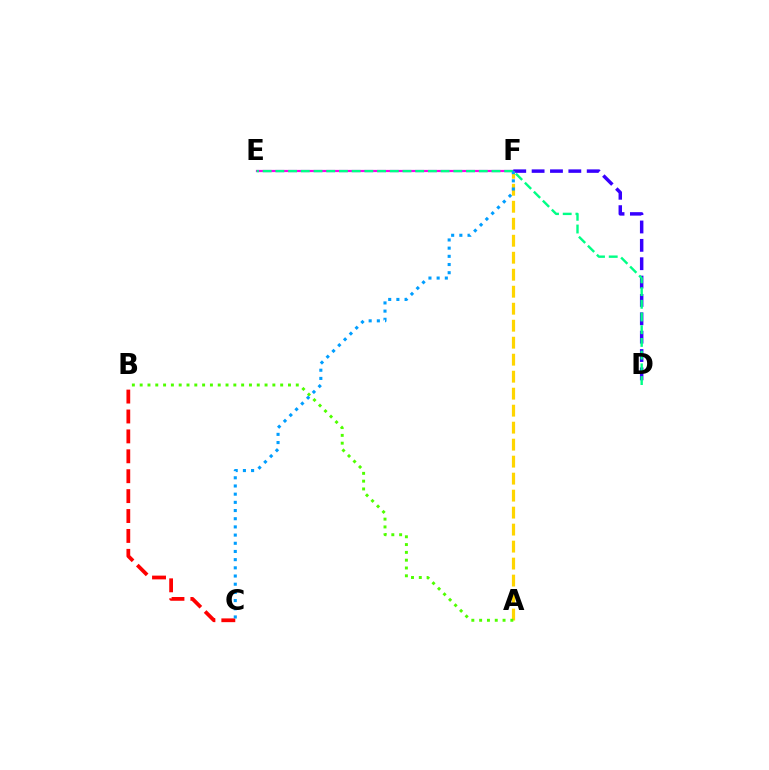{('B', 'C'): [{'color': '#ff0000', 'line_style': 'dashed', 'thickness': 2.7}], ('E', 'F'): [{'color': '#ff00ed', 'line_style': 'solid', 'thickness': 1.6}], ('D', 'F'): [{'color': '#3700ff', 'line_style': 'dashed', 'thickness': 2.49}], ('A', 'F'): [{'color': '#ffd500', 'line_style': 'dashed', 'thickness': 2.31}], ('D', 'E'): [{'color': '#00ff86', 'line_style': 'dashed', 'thickness': 1.73}], ('A', 'B'): [{'color': '#4fff00', 'line_style': 'dotted', 'thickness': 2.12}], ('C', 'F'): [{'color': '#009eff', 'line_style': 'dotted', 'thickness': 2.22}]}